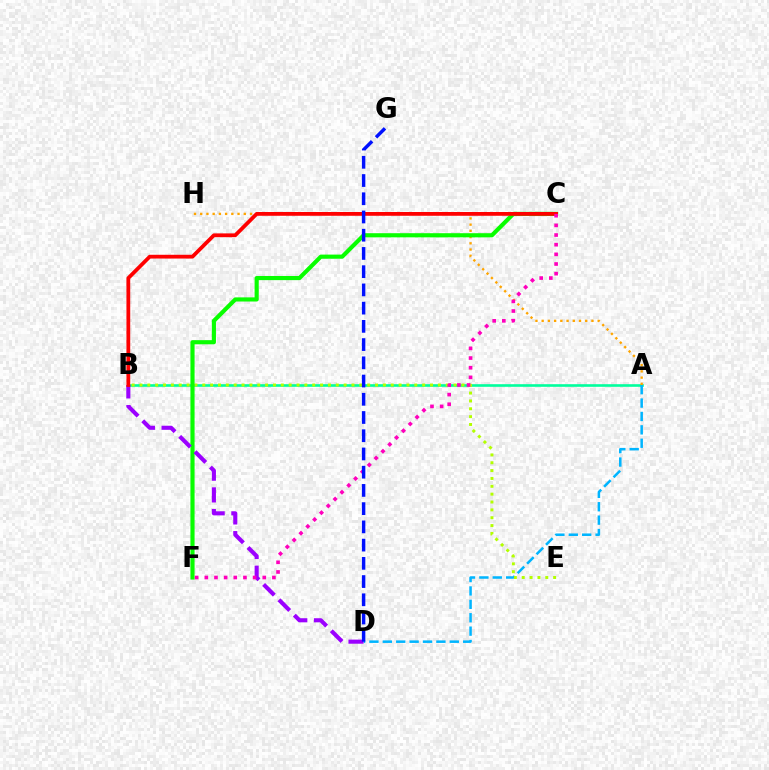{('A', 'B'): [{'color': '#00ff9d', 'line_style': 'solid', 'thickness': 1.88}], ('A', 'H'): [{'color': '#ffa500', 'line_style': 'dotted', 'thickness': 1.69}], ('A', 'D'): [{'color': '#00b5ff', 'line_style': 'dashed', 'thickness': 1.82}], ('B', 'E'): [{'color': '#b3ff00', 'line_style': 'dotted', 'thickness': 2.13}], ('C', 'F'): [{'color': '#08ff00', 'line_style': 'solid', 'thickness': 2.98}, {'color': '#ff00bd', 'line_style': 'dotted', 'thickness': 2.62}], ('B', 'D'): [{'color': '#9b00ff', 'line_style': 'dashed', 'thickness': 2.95}], ('B', 'C'): [{'color': '#ff0000', 'line_style': 'solid', 'thickness': 2.72}], ('D', 'G'): [{'color': '#0010ff', 'line_style': 'dashed', 'thickness': 2.48}]}